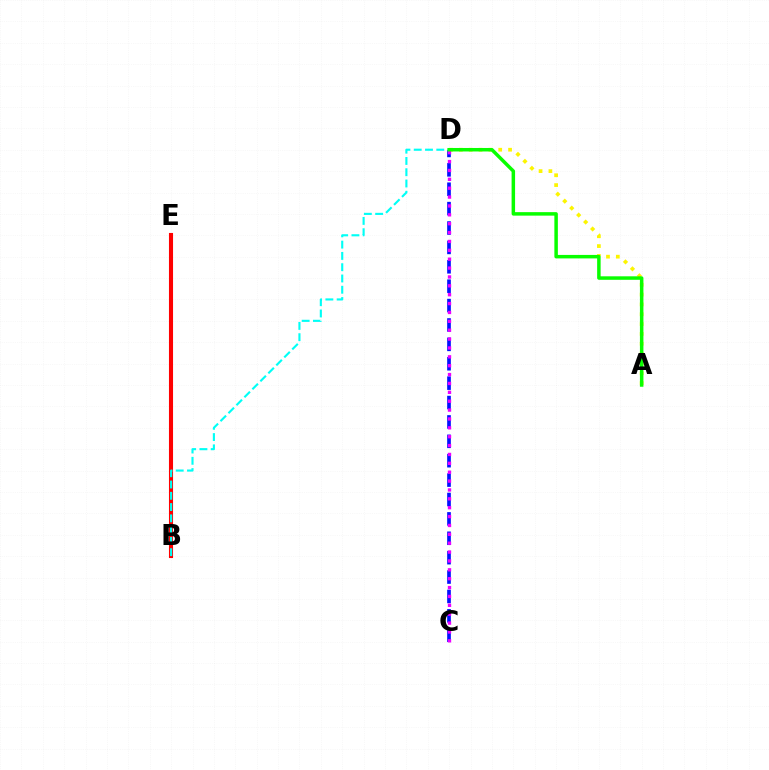{('C', 'D'): [{'color': '#0010ff', 'line_style': 'dashed', 'thickness': 2.63}, {'color': '#ee00ff', 'line_style': 'dotted', 'thickness': 2.41}], ('A', 'D'): [{'color': '#fcf500', 'line_style': 'dotted', 'thickness': 2.67}, {'color': '#08ff00', 'line_style': 'solid', 'thickness': 2.51}], ('B', 'E'): [{'color': '#ff0000', 'line_style': 'solid', 'thickness': 2.94}], ('B', 'D'): [{'color': '#00fff6', 'line_style': 'dashed', 'thickness': 1.53}]}